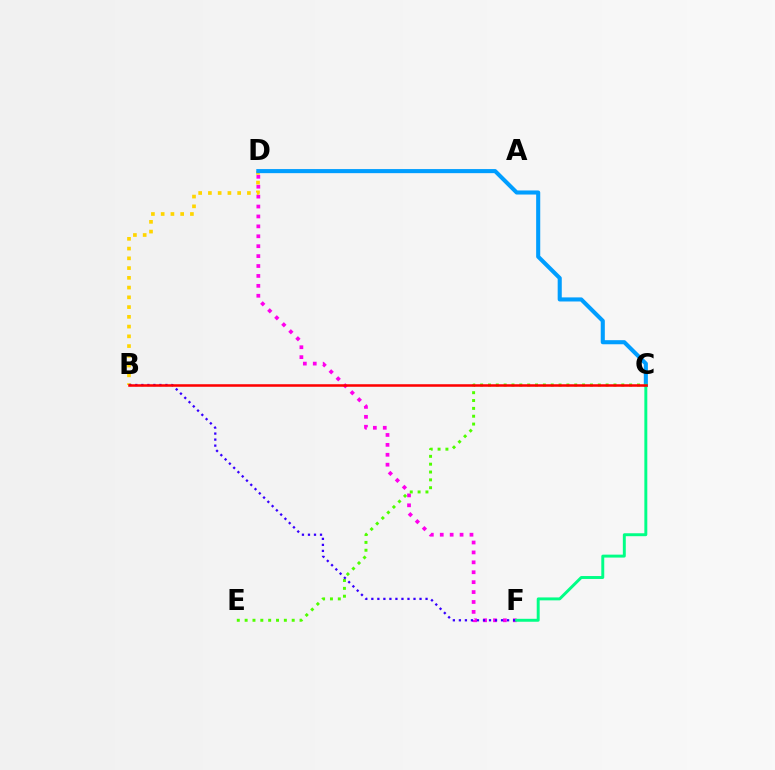{('D', 'F'): [{'color': '#ff00ed', 'line_style': 'dotted', 'thickness': 2.69}], ('B', 'D'): [{'color': '#ffd500', 'line_style': 'dotted', 'thickness': 2.65}], ('C', 'E'): [{'color': '#4fff00', 'line_style': 'dotted', 'thickness': 2.13}], ('C', 'D'): [{'color': '#009eff', 'line_style': 'solid', 'thickness': 2.94}], ('B', 'F'): [{'color': '#3700ff', 'line_style': 'dotted', 'thickness': 1.64}], ('C', 'F'): [{'color': '#00ff86', 'line_style': 'solid', 'thickness': 2.11}], ('B', 'C'): [{'color': '#ff0000', 'line_style': 'solid', 'thickness': 1.83}]}